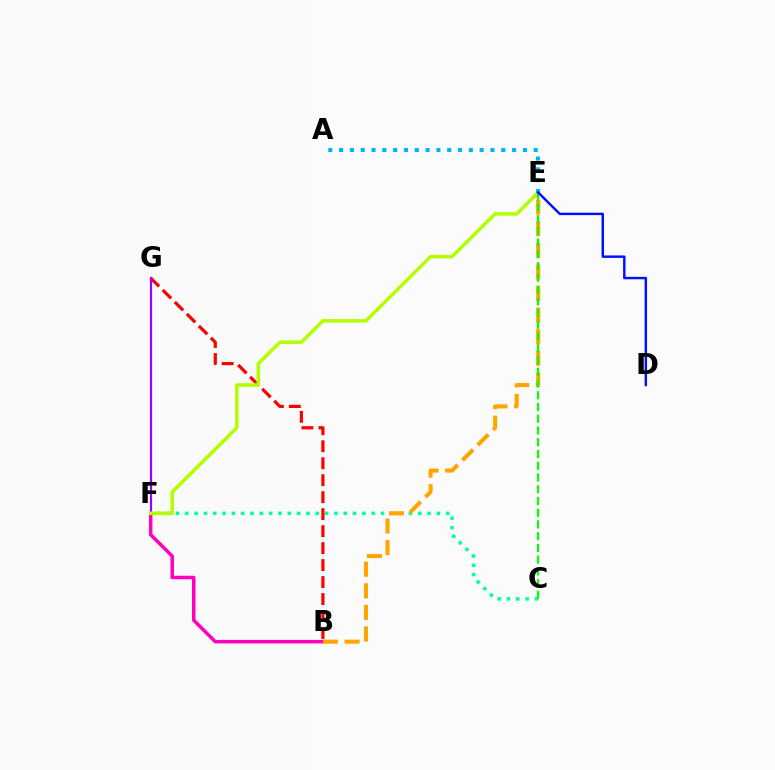{('B', 'G'): [{'color': '#ff0000', 'line_style': 'dashed', 'thickness': 2.31}], ('F', 'G'): [{'color': '#9b00ff', 'line_style': 'solid', 'thickness': 1.58}], ('B', 'F'): [{'color': '#ff00bd', 'line_style': 'solid', 'thickness': 2.53}], ('C', 'F'): [{'color': '#00ff9d', 'line_style': 'dotted', 'thickness': 2.53}], ('B', 'E'): [{'color': '#ffa500', 'line_style': 'dashed', 'thickness': 2.93}], ('E', 'F'): [{'color': '#b3ff00', 'line_style': 'solid', 'thickness': 2.55}], ('C', 'E'): [{'color': '#08ff00', 'line_style': 'dashed', 'thickness': 1.6}], ('A', 'E'): [{'color': '#00b5ff', 'line_style': 'dotted', 'thickness': 2.94}], ('D', 'E'): [{'color': '#0010ff', 'line_style': 'solid', 'thickness': 1.75}]}